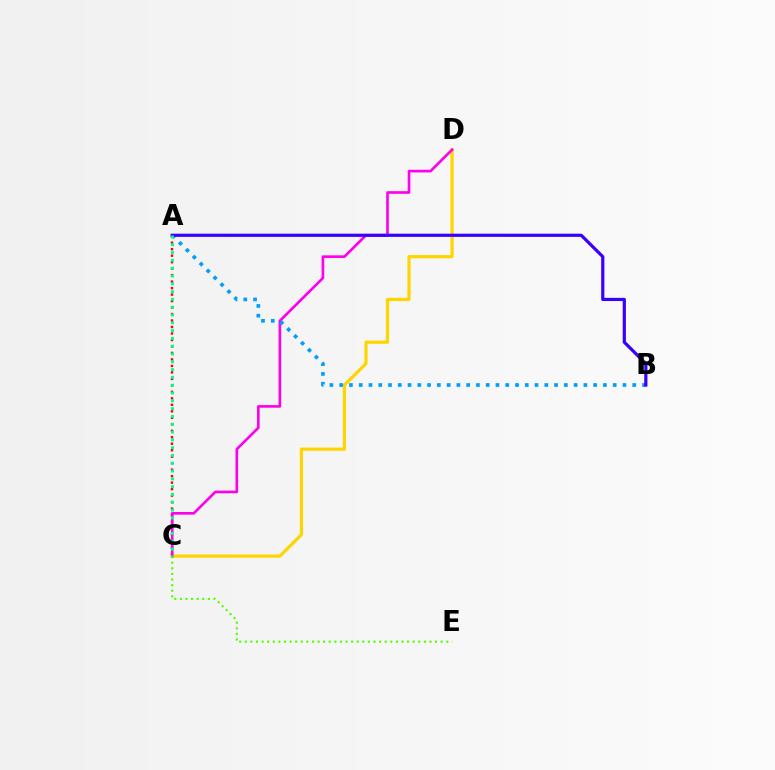{('A', 'C'): [{'color': '#ff0000', 'line_style': 'dotted', 'thickness': 1.76}, {'color': '#00ff86', 'line_style': 'dotted', 'thickness': 2.12}], ('C', 'D'): [{'color': '#ffd500', 'line_style': 'solid', 'thickness': 2.3}, {'color': '#ff00ed', 'line_style': 'solid', 'thickness': 1.92}], ('A', 'B'): [{'color': '#009eff', 'line_style': 'dotted', 'thickness': 2.65}, {'color': '#3700ff', 'line_style': 'solid', 'thickness': 2.3}], ('C', 'E'): [{'color': '#4fff00', 'line_style': 'dotted', 'thickness': 1.52}]}